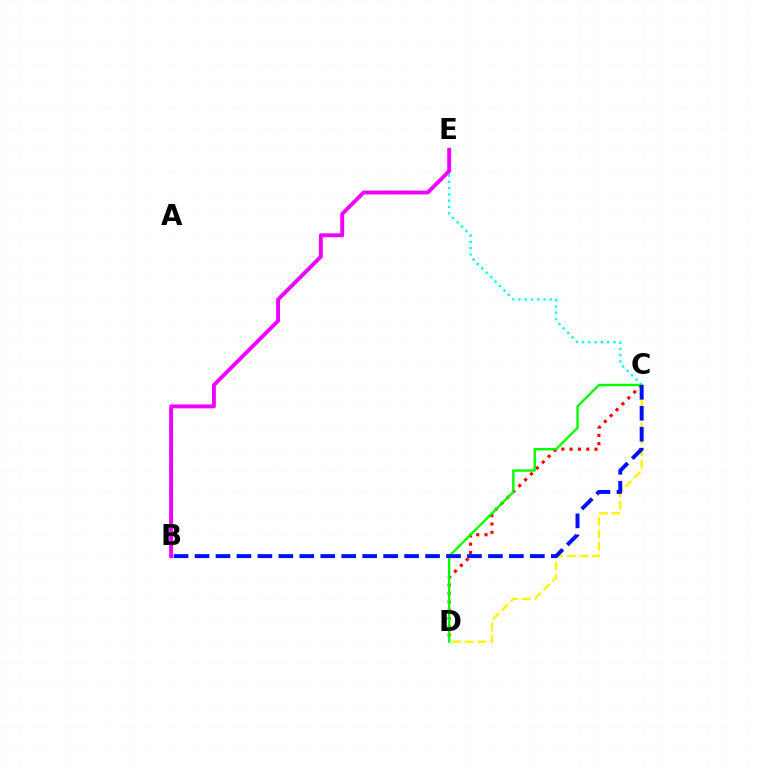{('C', 'D'): [{'color': '#fcf500', 'line_style': 'dashed', 'thickness': 1.7}, {'color': '#ff0000', 'line_style': 'dotted', 'thickness': 2.26}, {'color': '#08ff00', 'line_style': 'solid', 'thickness': 1.73}], ('C', 'E'): [{'color': '#00fff6', 'line_style': 'dotted', 'thickness': 1.7}], ('B', 'E'): [{'color': '#ee00ff', 'line_style': 'solid', 'thickness': 2.8}], ('B', 'C'): [{'color': '#0010ff', 'line_style': 'dashed', 'thickness': 2.85}]}